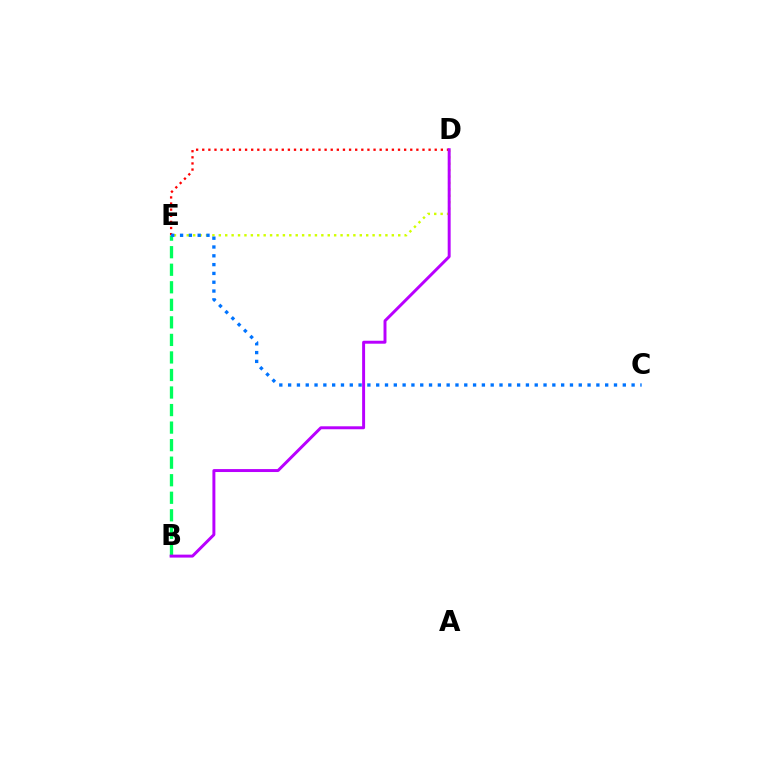{('D', 'E'): [{'color': '#d1ff00', 'line_style': 'dotted', 'thickness': 1.74}, {'color': '#ff0000', 'line_style': 'dotted', 'thickness': 1.66}], ('B', 'E'): [{'color': '#00ff5c', 'line_style': 'dashed', 'thickness': 2.38}], ('B', 'D'): [{'color': '#b900ff', 'line_style': 'solid', 'thickness': 2.13}], ('C', 'E'): [{'color': '#0074ff', 'line_style': 'dotted', 'thickness': 2.39}]}